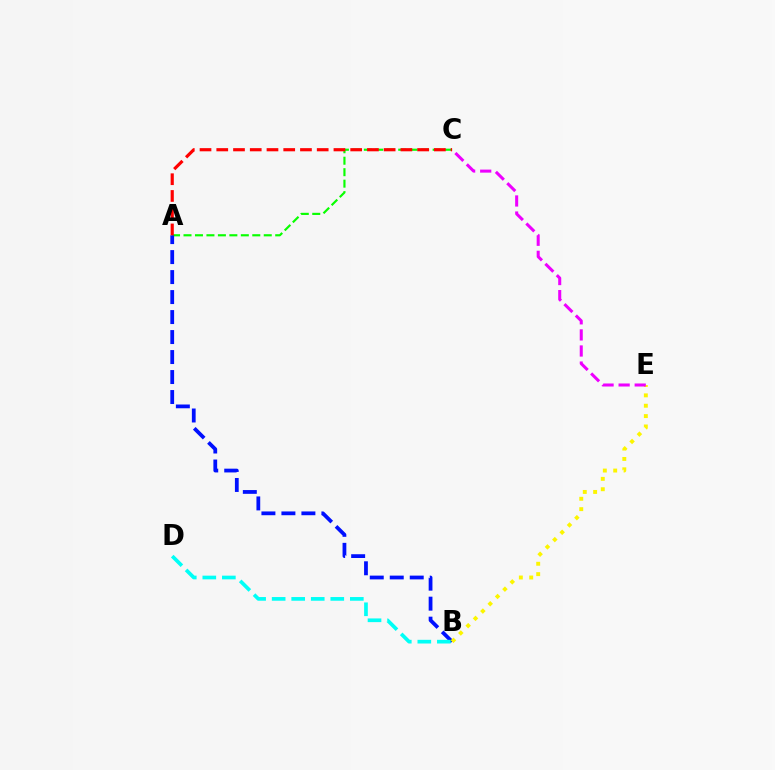{('A', 'C'): [{'color': '#08ff00', 'line_style': 'dashed', 'thickness': 1.56}, {'color': '#ff0000', 'line_style': 'dashed', 'thickness': 2.27}], ('A', 'B'): [{'color': '#0010ff', 'line_style': 'dashed', 'thickness': 2.72}], ('B', 'D'): [{'color': '#00fff6', 'line_style': 'dashed', 'thickness': 2.65}], ('B', 'E'): [{'color': '#fcf500', 'line_style': 'dotted', 'thickness': 2.82}], ('C', 'E'): [{'color': '#ee00ff', 'line_style': 'dashed', 'thickness': 2.18}]}